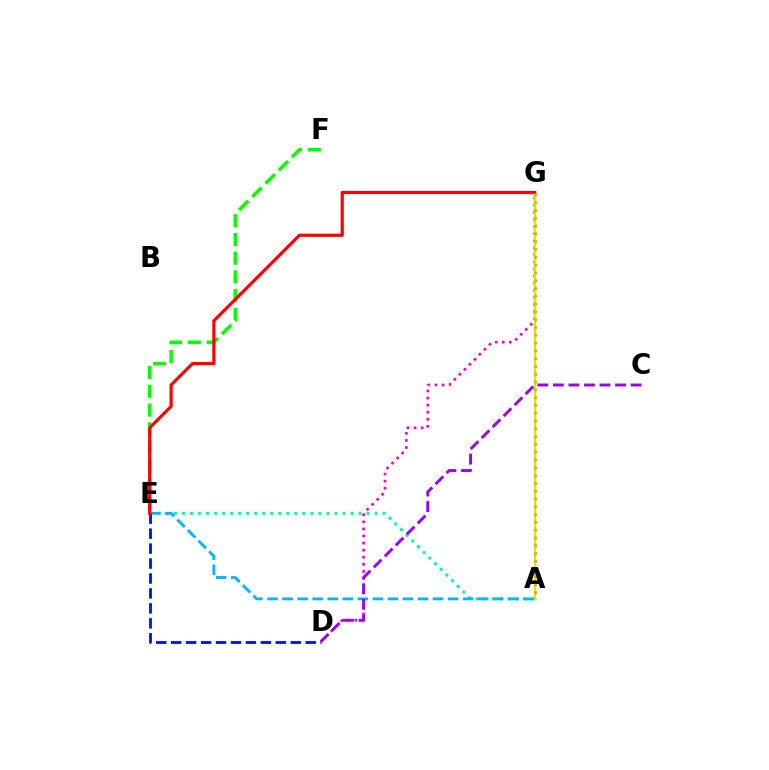{('E', 'F'): [{'color': '#08ff00', 'line_style': 'dashed', 'thickness': 2.55}], ('A', 'E'): [{'color': '#00ff9d', 'line_style': 'dotted', 'thickness': 2.18}, {'color': '#00b5ff', 'line_style': 'dashed', 'thickness': 2.04}], ('D', 'G'): [{'color': '#ff00bd', 'line_style': 'dotted', 'thickness': 1.92}], ('A', 'G'): [{'color': '#b3ff00', 'line_style': 'solid', 'thickness': 1.61}, {'color': '#ffa500', 'line_style': 'dotted', 'thickness': 2.12}], ('D', 'E'): [{'color': '#0010ff', 'line_style': 'dashed', 'thickness': 2.03}], ('E', 'G'): [{'color': '#ff0000', 'line_style': 'solid', 'thickness': 2.3}], ('C', 'D'): [{'color': '#9b00ff', 'line_style': 'dashed', 'thickness': 2.11}]}